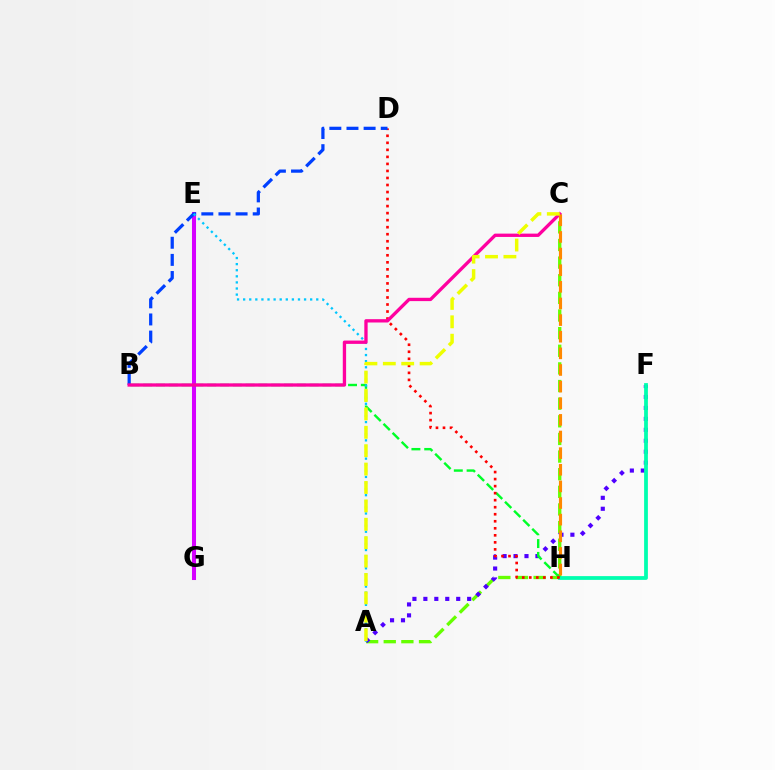{('A', 'C'): [{'color': '#66ff00', 'line_style': 'dashed', 'thickness': 2.4}, {'color': '#eeff00', 'line_style': 'dashed', 'thickness': 2.5}], ('A', 'F'): [{'color': '#4f00ff', 'line_style': 'dotted', 'thickness': 2.97}], ('F', 'H'): [{'color': '#00ffaf', 'line_style': 'solid', 'thickness': 2.72}], ('E', 'G'): [{'color': '#d600ff', 'line_style': 'solid', 'thickness': 2.91}], ('B', 'H'): [{'color': '#00ff27', 'line_style': 'dashed', 'thickness': 1.74}], ('D', 'H'): [{'color': '#ff0000', 'line_style': 'dotted', 'thickness': 1.91}], ('B', 'D'): [{'color': '#003fff', 'line_style': 'dashed', 'thickness': 2.33}], ('A', 'E'): [{'color': '#00c7ff', 'line_style': 'dotted', 'thickness': 1.66}], ('B', 'C'): [{'color': '#ff00a0', 'line_style': 'solid', 'thickness': 2.39}], ('C', 'H'): [{'color': '#ff8800', 'line_style': 'dashed', 'thickness': 2.26}]}